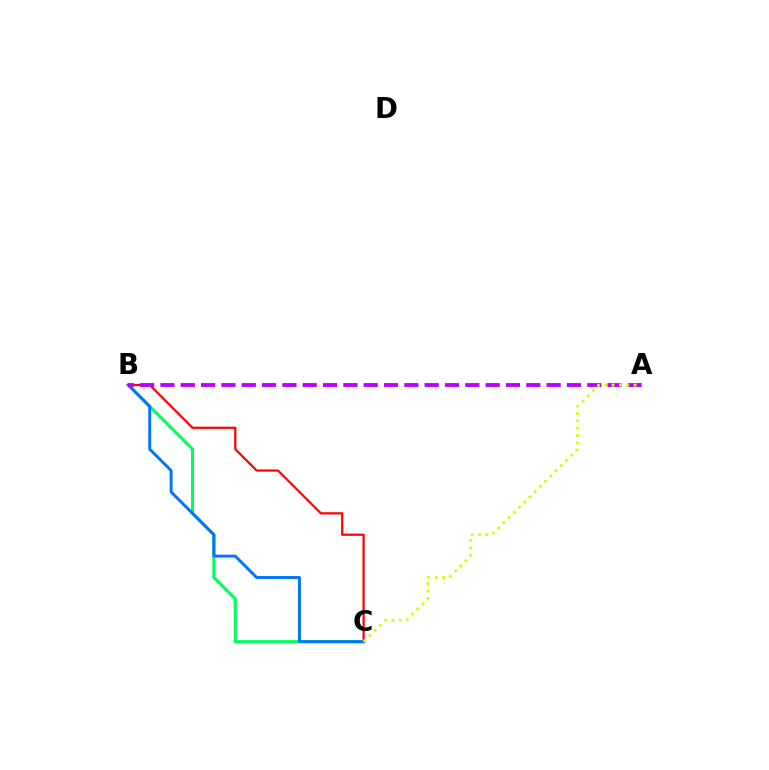{('B', 'C'): [{'color': '#00ff5c', 'line_style': 'solid', 'thickness': 2.23}, {'color': '#ff0000', 'line_style': 'solid', 'thickness': 1.6}, {'color': '#0074ff', 'line_style': 'solid', 'thickness': 2.1}], ('A', 'B'): [{'color': '#b900ff', 'line_style': 'dashed', 'thickness': 2.76}], ('A', 'C'): [{'color': '#d1ff00', 'line_style': 'dotted', 'thickness': 2.0}]}